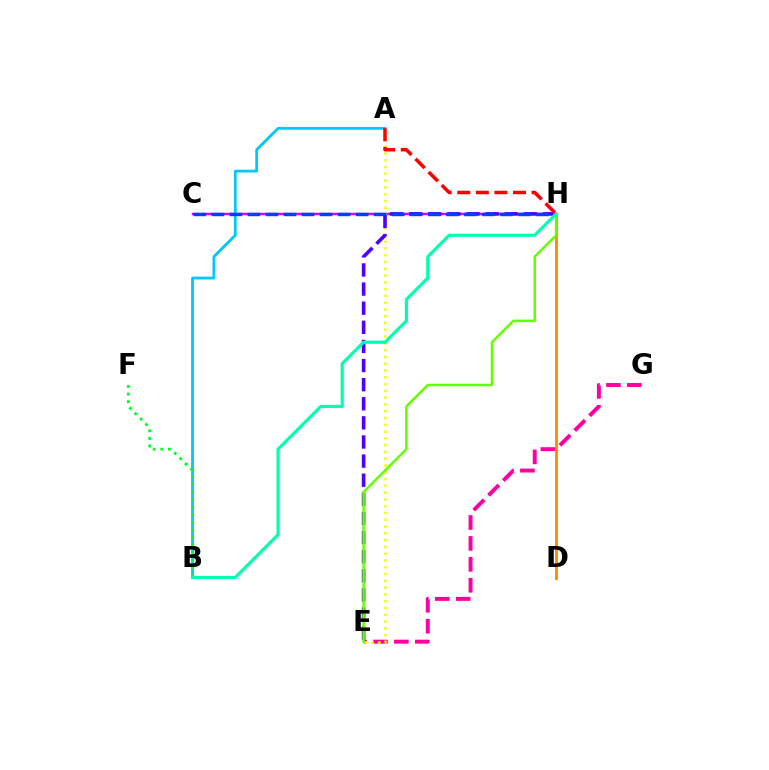{('E', 'G'): [{'color': '#ff00a0', 'line_style': 'dashed', 'thickness': 2.84}], ('C', 'H'): [{'color': '#d600ff', 'line_style': 'solid', 'thickness': 1.77}, {'color': '#003fff', 'line_style': 'dashed', 'thickness': 2.45}], ('D', 'H'): [{'color': '#ff8800', 'line_style': 'solid', 'thickness': 2.0}], ('A', 'B'): [{'color': '#00c7ff', 'line_style': 'solid', 'thickness': 2.01}], ('A', 'E'): [{'color': '#eeff00', 'line_style': 'dotted', 'thickness': 1.84}], ('E', 'H'): [{'color': '#4f00ff', 'line_style': 'dashed', 'thickness': 2.6}, {'color': '#66ff00', 'line_style': 'solid', 'thickness': 1.81}], ('B', 'F'): [{'color': '#00ff27', 'line_style': 'dotted', 'thickness': 2.07}], ('A', 'H'): [{'color': '#ff0000', 'line_style': 'dashed', 'thickness': 2.52}], ('B', 'H'): [{'color': '#00ffaf', 'line_style': 'solid', 'thickness': 2.28}]}